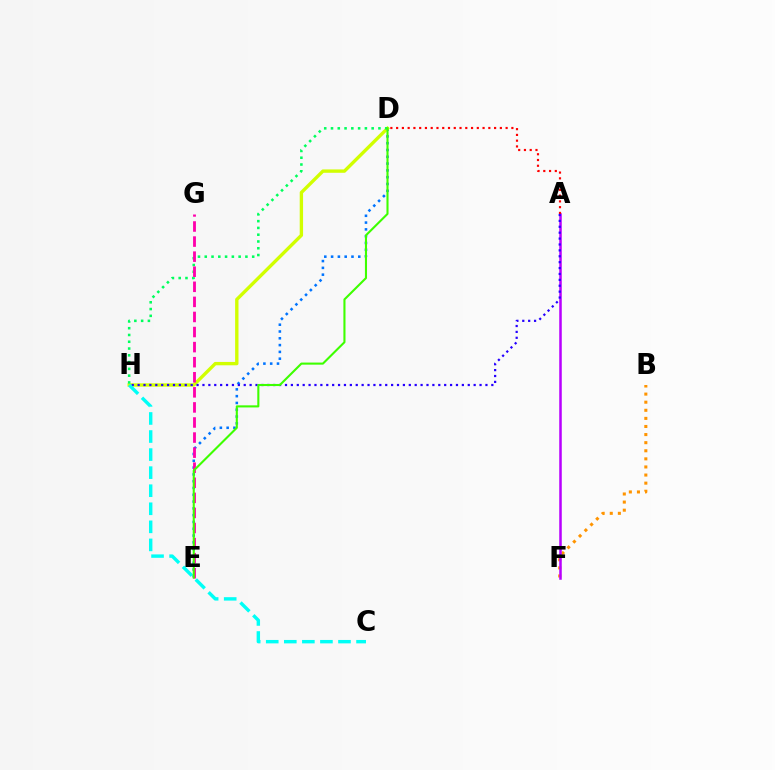{('D', 'E'): [{'color': '#0074ff', 'line_style': 'dotted', 'thickness': 1.85}, {'color': '#3dff00', 'line_style': 'solid', 'thickness': 1.51}], ('B', 'F'): [{'color': '#ff9400', 'line_style': 'dotted', 'thickness': 2.2}], ('D', 'H'): [{'color': '#d1ff00', 'line_style': 'solid', 'thickness': 2.42}, {'color': '#00ff5c', 'line_style': 'dotted', 'thickness': 1.84}], ('A', 'F'): [{'color': '#b900ff', 'line_style': 'solid', 'thickness': 1.82}], ('A', 'D'): [{'color': '#ff0000', 'line_style': 'dotted', 'thickness': 1.57}], ('A', 'H'): [{'color': '#2500ff', 'line_style': 'dotted', 'thickness': 1.6}], ('C', 'H'): [{'color': '#00fff6', 'line_style': 'dashed', 'thickness': 2.45}], ('E', 'G'): [{'color': '#ff00ac', 'line_style': 'dashed', 'thickness': 2.05}]}